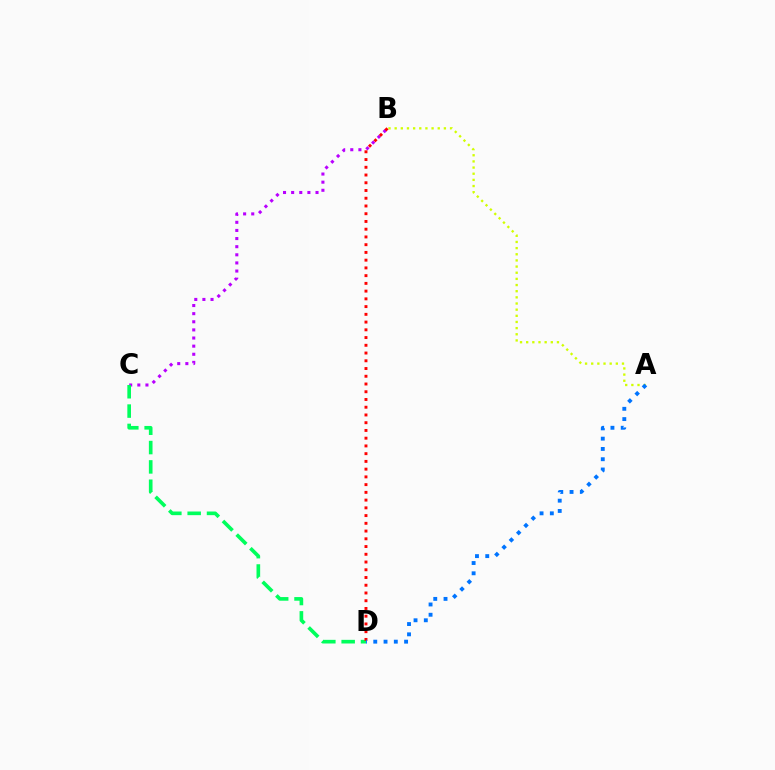{('A', 'B'): [{'color': '#d1ff00', 'line_style': 'dotted', 'thickness': 1.67}], ('B', 'C'): [{'color': '#b900ff', 'line_style': 'dotted', 'thickness': 2.21}], ('C', 'D'): [{'color': '#00ff5c', 'line_style': 'dashed', 'thickness': 2.63}], ('B', 'D'): [{'color': '#ff0000', 'line_style': 'dotted', 'thickness': 2.1}], ('A', 'D'): [{'color': '#0074ff', 'line_style': 'dotted', 'thickness': 2.79}]}